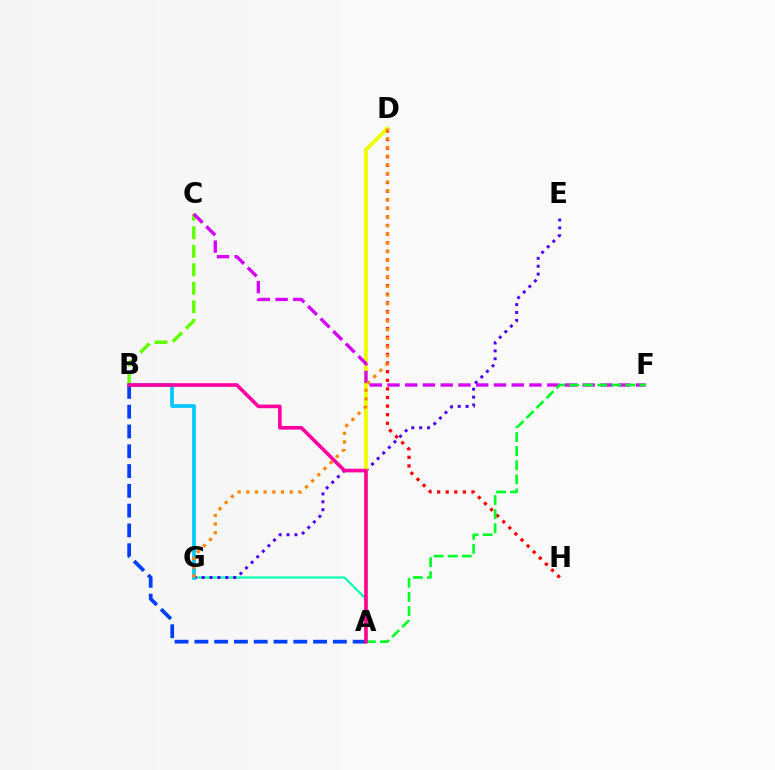{('B', 'C'): [{'color': '#66ff00', 'line_style': 'dashed', 'thickness': 2.52}], ('A', 'G'): [{'color': '#00ffaf', 'line_style': 'solid', 'thickness': 1.56}], ('E', 'G'): [{'color': '#4f00ff', 'line_style': 'dotted', 'thickness': 2.14}], ('B', 'G'): [{'color': '#00c7ff', 'line_style': 'solid', 'thickness': 2.67}], ('A', 'D'): [{'color': '#eeff00', 'line_style': 'solid', 'thickness': 2.74}], ('D', 'H'): [{'color': '#ff0000', 'line_style': 'dotted', 'thickness': 2.34}], ('A', 'B'): [{'color': '#003fff', 'line_style': 'dashed', 'thickness': 2.69}, {'color': '#ff00a0', 'line_style': 'solid', 'thickness': 2.61}], ('C', 'F'): [{'color': '#d600ff', 'line_style': 'dashed', 'thickness': 2.41}], ('A', 'F'): [{'color': '#00ff27', 'line_style': 'dashed', 'thickness': 1.91}], ('D', 'G'): [{'color': '#ff8800', 'line_style': 'dotted', 'thickness': 2.36}]}